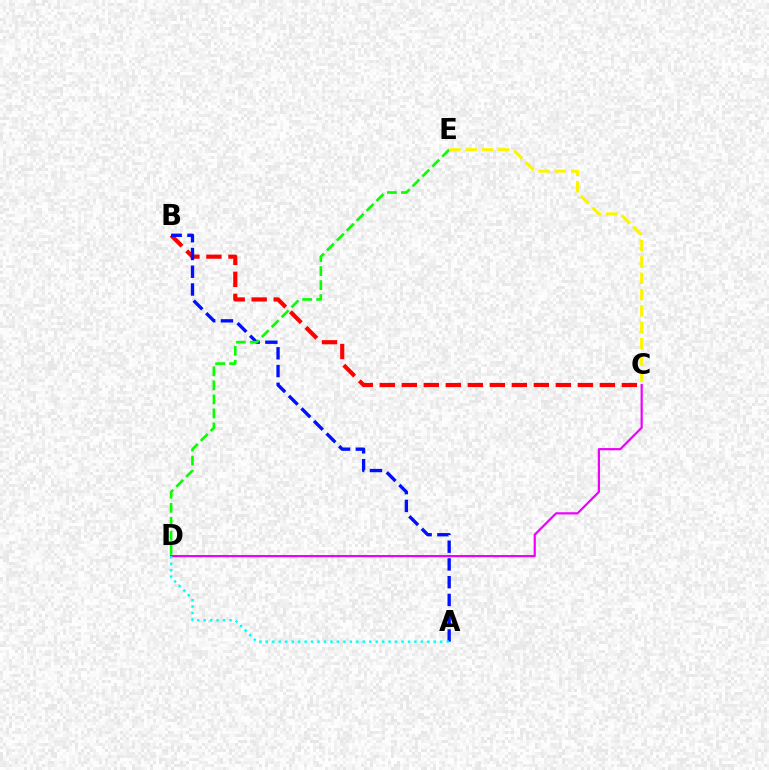{('B', 'C'): [{'color': '#ff0000', 'line_style': 'dashed', 'thickness': 2.99}], ('A', 'B'): [{'color': '#0010ff', 'line_style': 'dashed', 'thickness': 2.41}], ('C', 'D'): [{'color': '#ee00ff', 'line_style': 'solid', 'thickness': 1.58}], ('D', 'E'): [{'color': '#08ff00', 'line_style': 'dashed', 'thickness': 1.9}], ('C', 'E'): [{'color': '#fcf500', 'line_style': 'dashed', 'thickness': 2.22}], ('A', 'D'): [{'color': '#00fff6', 'line_style': 'dotted', 'thickness': 1.76}]}